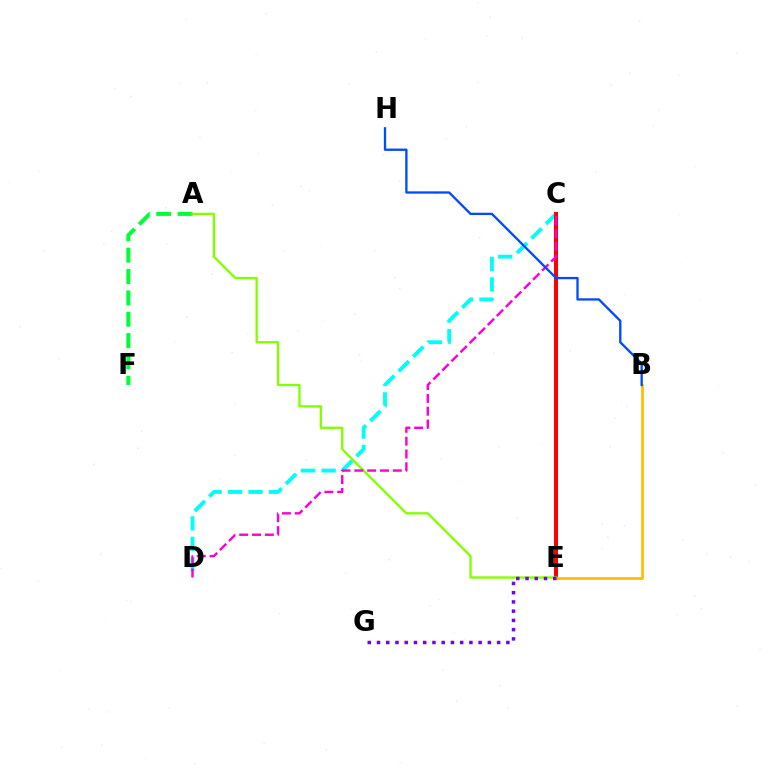{('C', 'D'): [{'color': '#00fff6', 'line_style': 'dashed', 'thickness': 2.78}, {'color': '#ff00cf', 'line_style': 'dashed', 'thickness': 1.74}], ('C', 'E'): [{'color': '#ff0000', 'line_style': 'solid', 'thickness': 2.88}], ('A', 'F'): [{'color': '#00ff39', 'line_style': 'dashed', 'thickness': 2.9}], ('A', 'E'): [{'color': '#84ff00', 'line_style': 'solid', 'thickness': 1.68}], ('B', 'E'): [{'color': '#ffbd00', 'line_style': 'solid', 'thickness': 1.98}], ('E', 'G'): [{'color': '#7200ff', 'line_style': 'dotted', 'thickness': 2.51}], ('B', 'H'): [{'color': '#004bff', 'line_style': 'solid', 'thickness': 1.66}]}